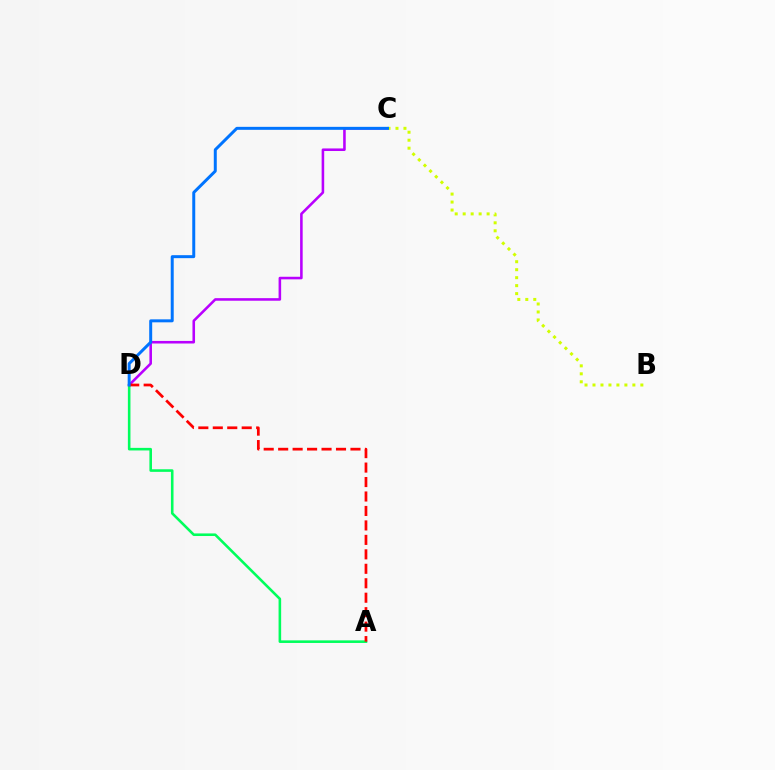{('C', 'D'): [{'color': '#b900ff', 'line_style': 'solid', 'thickness': 1.85}, {'color': '#0074ff', 'line_style': 'solid', 'thickness': 2.15}], ('B', 'C'): [{'color': '#d1ff00', 'line_style': 'dotted', 'thickness': 2.17}], ('A', 'D'): [{'color': '#00ff5c', 'line_style': 'solid', 'thickness': 1.87}, {'color': '#ff0000', 'line_style': 'dashed', 'thickness': 1.96}]}